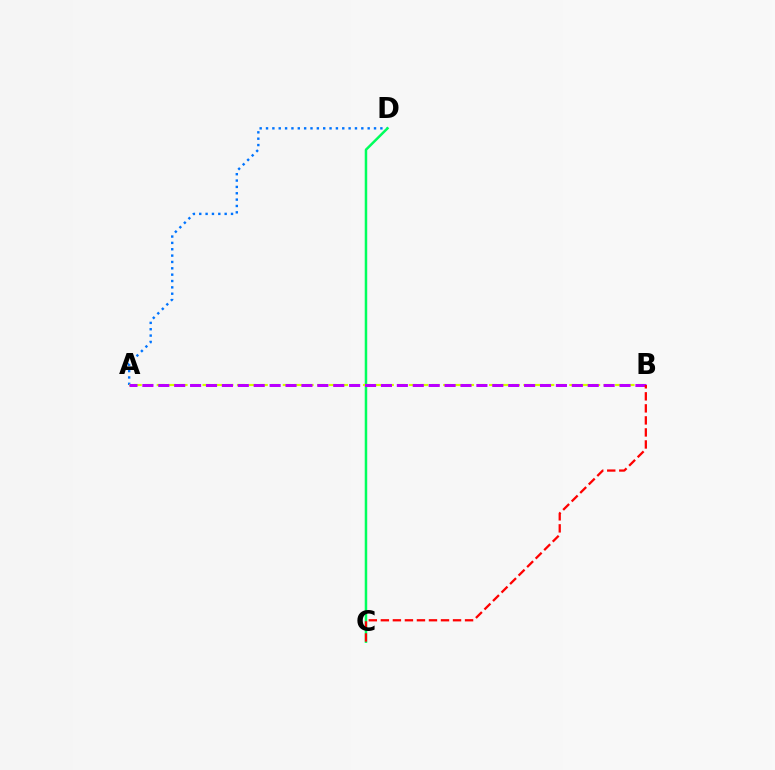{('A', 'D'): [{'color': '#0074ff', 'line_style': 'dotted', 'thickness': 1.73}], ('C', 'D'): [{'color': '#00ff5c', 'line_style': 'solid', 'thickness': 1.8}], ('A', 'B'): [{'color': '#d1ff00', 'line_style': 'dashed', 'thickness': 1.56}, {'color': '#b900ff', 'line_style': 'dashed', 'thickness': 2.16}], ('B', 'C'): [{'color': '#ff0000', 'line_style': 'dashed', 'thickness': 1.63}]}